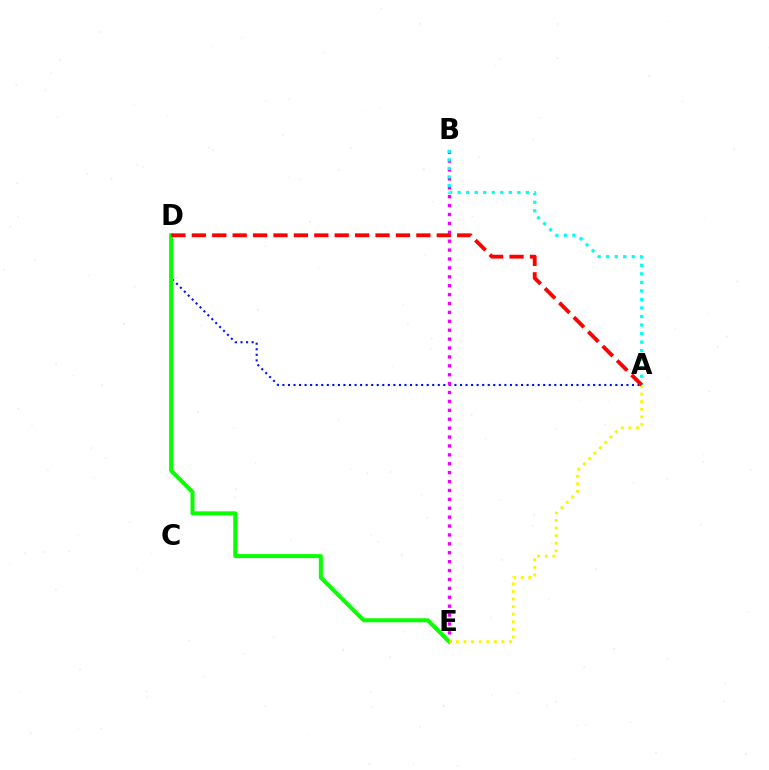{('A', 'D'): [{'color': '#0010ff', 'line_style': 'dotted', 'thickness': 1.51}, {'color': '#ff0000', 'line_style': 'dashed', 'thickness': 2.77}], ('B', 'E'): [{'color': '#ee00ff', 'line_style': 'dotted', 'thickness': 2.42}], ('D', 'E'): [{'color': '#08ff00', 'line_style': 'solid', 'thickness': 2.89}], ('A', 'B'): [{'color': '#00fff6', 'line_style': 'dotted', 'thickness': 2.32}], ('A', 'E'): [{'color': '#fcf500', 'line_style': 'dotted', 'thickness': 2.06}]}